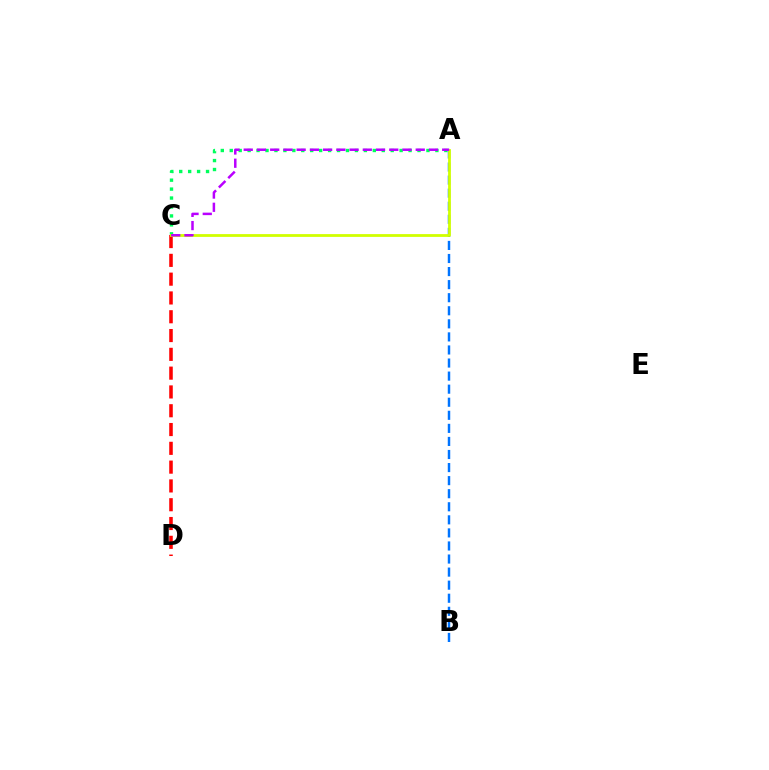{('A', 'C'): [{'color': '#00ff5c', 'line_style': 'dotted', 'thickness': 2.43}, {'color': '#d1ff00', 'line_style': 'solid', 'thickness': 2.01}, {'color': '#b900ff', 'line_style': 'dashed', 'thickness': 1.8}], ('C', 'D'): [{'color': '#ff0000', 'line_style': 'dashed', 'thickness': 2.55}], ('A', 'B'): [{'color': '#0074ff', 'line_style': 'dashed', 'thickness': 1.78}]}